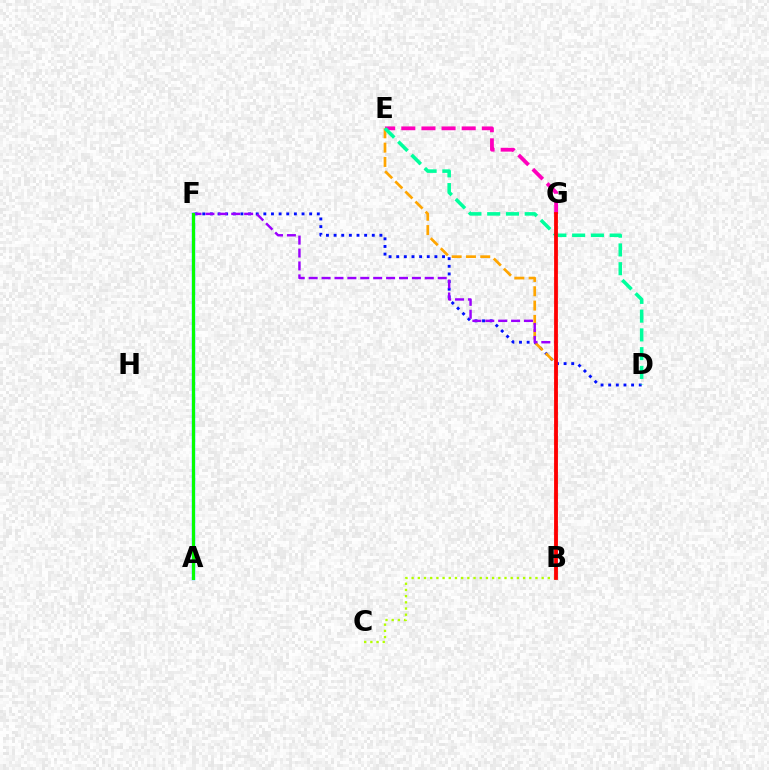{('B', 'C'): [{'color': '#b3ff00', 'line_style': 'dotted', 'thickness': 1.68}], ('E', 'G'): [{'color': '#ff00bd', 'line_style': 'dashed', 'thickness': 2.73}], ('D', 'F'): [{'color': '#0010ff', 'line_style': 'dotted', 'thickness': 2.07}], ('B', 'E'): [{'color': '#ffa500', 'line_style': 'dashed', 'thickness': 1.94}], ('B', 'F'): [{'color': '#9b00ff', 'line_style': 'dashed', 'thickness': 1.75}], ('A', 'F'): [{'color': '#00b5ff', 'line_style': 'solid', 'thickness': 2.48}, {'color': '#08ff00', 'line_style': 'solid', 'thickness': 2.17}], ('D', 'E'): [{'color': '#00ff9d', 'line_style': 'dashed', 'thickness': 2.55}], ('B', 'G'): [{'color': '#ff0000', 'line_style': 'solid', 'thickness': 2.74}]}